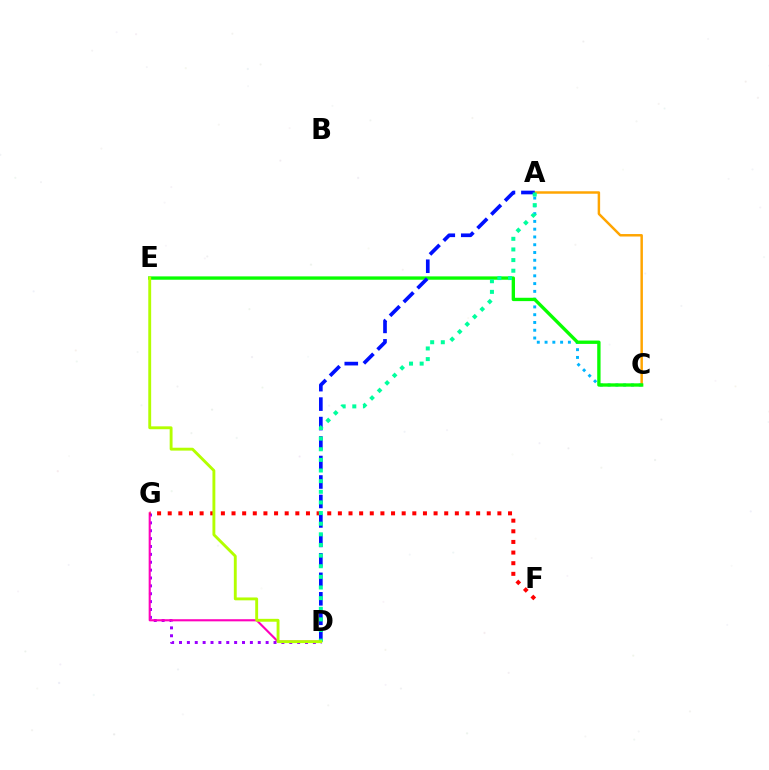{('A', 'C'): [{'color': '#ffa500', 'line_style': 'solid', 'thickness': 1.78}, {'color': '#00b5ff', 'line_style': 'dotted', 'thickness': 2.11}], ('D', 'G'): [{'color': '#9b00ff', 'line_style': 'dotted', 'thickness': 2.14}, {'color': '#ff00bd', 'line_style': 'solid', 'thickness': 1.53}], ('C', 'E'): [{'color': '#08ff00', 'line_style': 'solid', 'thickness': 2.41}], ('F', 'G'): [{'color': '#ff0000', 'line_style': 'dotted', 'thickness': 2.89}], ('A', 'D'): [{'color': '#0010ff', 'line_style': 'dashed', 'thickness': 2.65}, {'color': '#00ff9d', 'line_style': 'dotted', 'thickness': 2.89}], ('D', 'E'): [{'color': '#b3ff00', 'line_style': 'solid', 'thickness': 2.07}]}